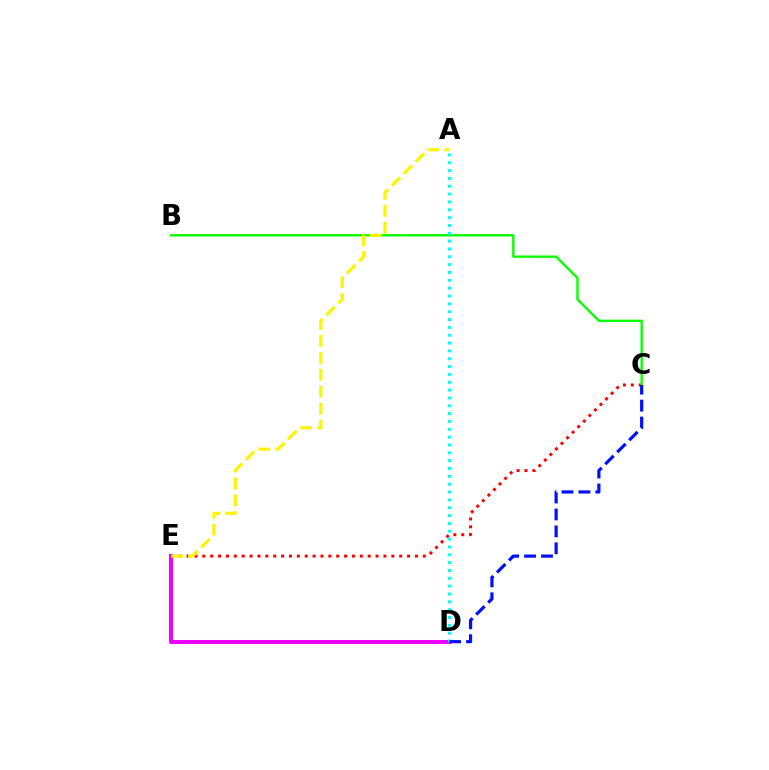{('C', 'E'): [{'color': '#ff0000', 'line_style': 'dotted', 'thickness': 2.14}], ('D', 'E'): [{'color': '#ee00ff', 'line_style': 'solid', 'thickness': 2.91}], ('B', 'C'): [{'color': '#08ff00', 'line_style': 'solid', 'thickness': 1.7}], ('A', 'D'): [{'color': '#00fff6', 'line_style': 'dotted', 'thickness': 2.13}], ('A', 'E'): [{'color': '#fcf500', 'line_style': 'dashed', 'thickness': 2.3}], ('C', 'D'): [{'color': '#0010ff', 'line_style': 'dashed', 'thickness': 2.3}]}